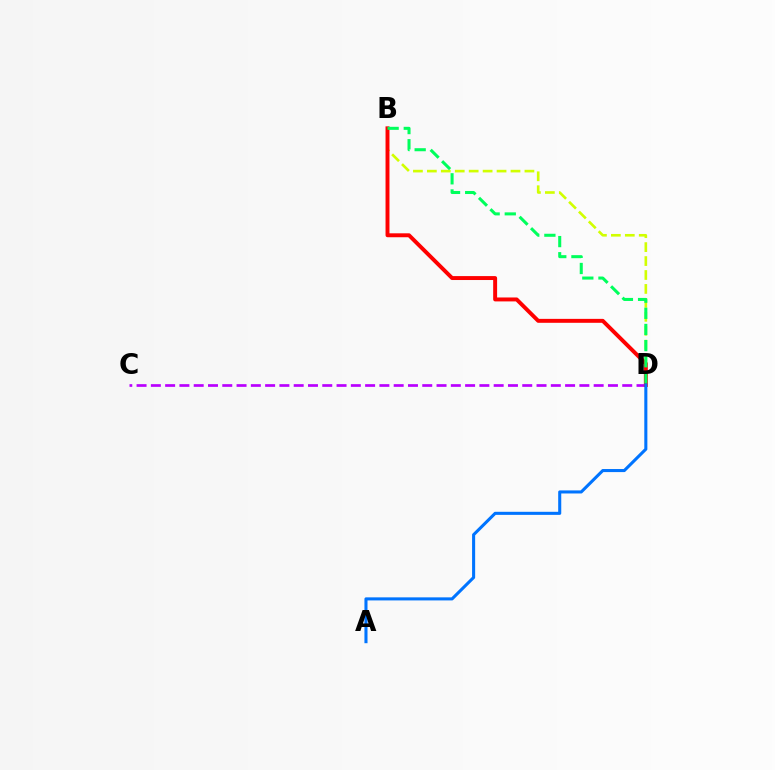{('B', 'D'): [{'color': '#d1ff00', 'line_style': 'dashed', 'thickness': 1.89}, {'color': '#ff0000', 'line_style': 'solid', 'thickness': 2.83}, {'color': '#00ff5c', 'line_style': 'dashed', 'thickness': 2.19}], ('C', 'D'): [{'color': '#b900ff', 'line_style': 'dashed', 'thickness': 1.94}], ('A', 'D'): [{'color': '#0074ff', 'line_style': 'solid', 'thickness': 2.21}]}